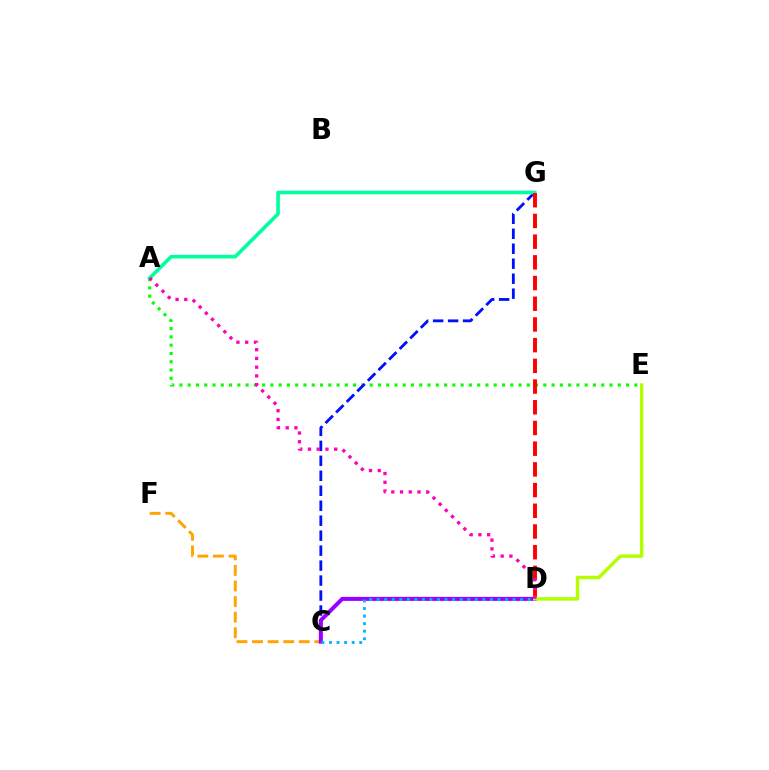{('A', 'E'): [{'color': '#08ff00', 'line_style': 'dotted', 'thickness': 2.25}], ('C', 'G'): [{'color': '#0010ff', 'line_style': 'dashed', 'thickness': 2.03}], ('C', 'F'): [{'color': '#ffa500', 'line_style': 'dashed', 'thickness': 2.12}], ('A', 'G'): [{'color': '#00ff9d', 'line_style': 'solid', 'thickness': 2.59}], ('D', 'G'): [{'color': '#ff0000', 'line_style': 'dashed', 'thickness': 2.81}], ('C', 'D'): [{'color': '#9b00ff', 'line_style': 'solid', 'thickness': 2.88}, {'color': '#00b5ff', 'line_style': 'dotted', 'thickness': 2.05}], ('D', 'E'): [{'color': '#b3ff00', 'line_style': 'solid', 'thickness': 2.48}], ('A', 'D'): [{'color': '#ff00bd', 'line_style': 'dotted', 'thickness': 2.37}]}